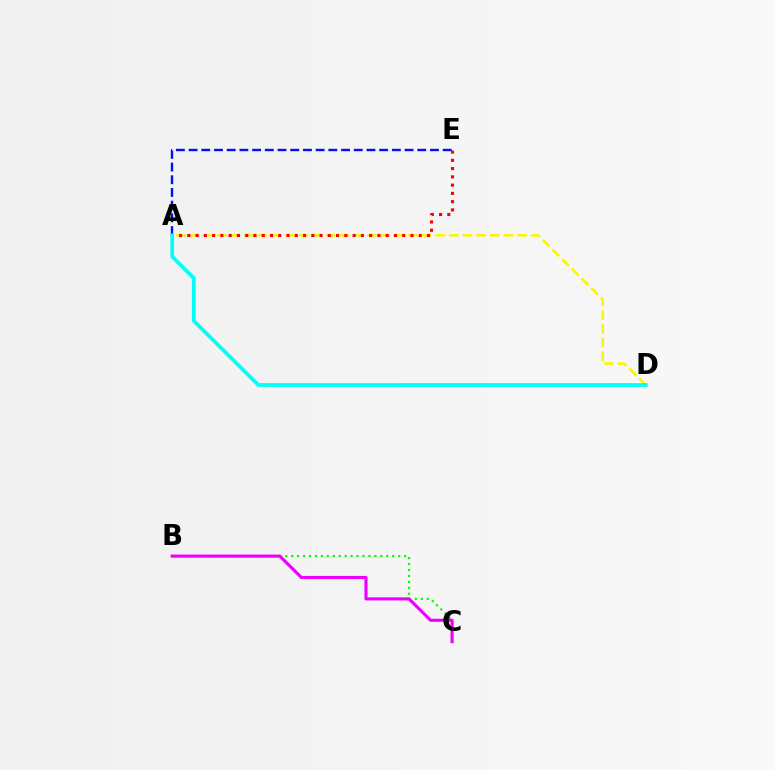{('B', 'C'): [{'color': '#08ff00', 'line_style': 'dotted', 'thickness': 1.61}, {'color': '#ee00ff', 'line_style': 'solid', 'thickness': 2.24}], ('A', 'D'): [{'color': '#fcf500', 'line_style': 'dashed', 'thickness': 1.85}, {'color': '#00fff6', 'line_style': 'solid', 'thickness': 2.7}], ('A', 'E'): [{'color': '#ff0000', 'line_style': 'dotted', 'thickness': 2.25}, {'color': '#0010ff', 'line_style': 'dashed', 'thickness': 1.73}]}